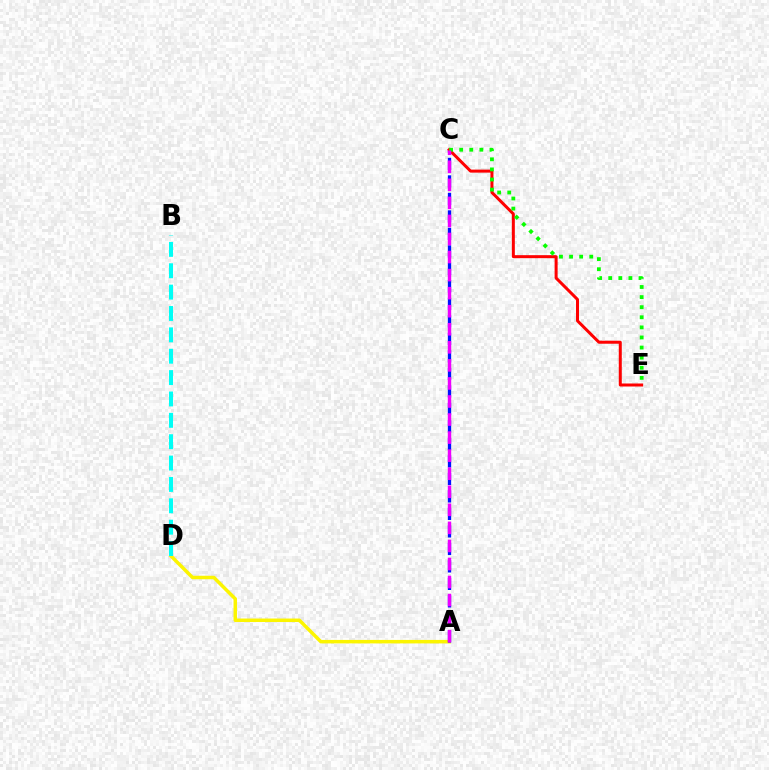{('A', 'D'): [{'color': '#fcf500', 'line_style': 'solid', 'thickness': 2.51}], ('A', 'C'): [{'color': '#0010ff', 'line_style': 'dashed', 'thickness': 2.38}, {'color': '#ee00ff', 'line_style': 'dashed', 'thickness': 2.45}], ('B', 'D'): [{'color': '#00fff6', 'line_style': 'dashed', 'thickness': 2.9}], ('C', 'E'): [{'color': '#ff0000', 'line_style': 'solid', 'thickness': 2.17}, {'color': '#08ff00', 'line_style': 'dotted', 'thickness': 2.74}]}